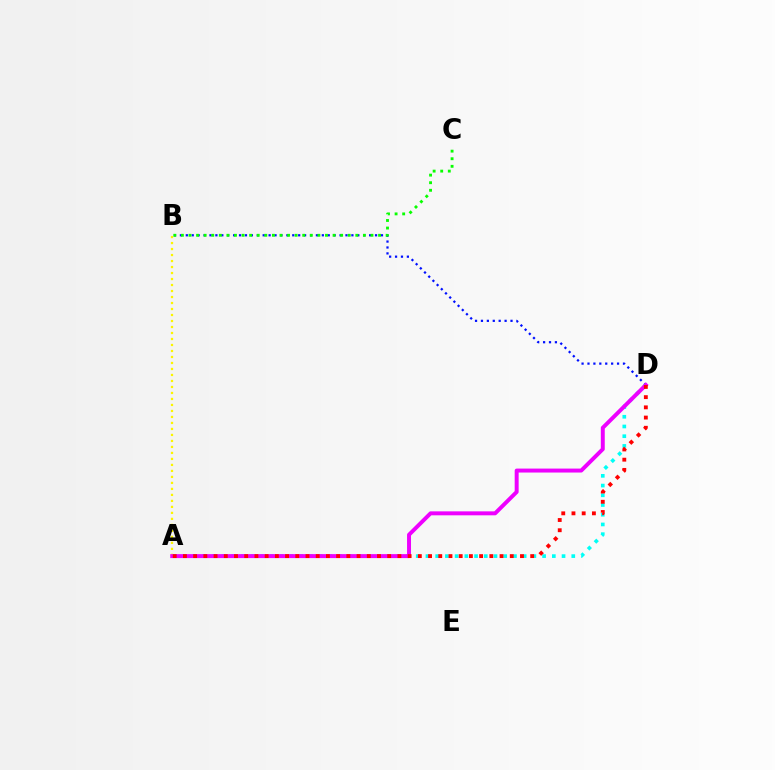{('B', 'D'): [{'color': '#0010ff', 'line_style': 'dotted', 'thickness': 1.61}], ('A', 'D'): [{'color': '#00fff6', 'line_style': 'dotted', 'thickness': 2.64}, {'color': '#ee00ff', 'line_style': 'solid', 'thickness': 2.85}, {'color': '#ff0000', 'line_style': 'dotted', 'thickness': 2.78}], ('A', 'B'): [{'color': '#fcf500', 'line_style': 'dotted', 'thickness': 1.63}], ('B', 'C'): [{'color': '#08ff00', 'line_style': 'dotted', 'thickness': 2.06}]}